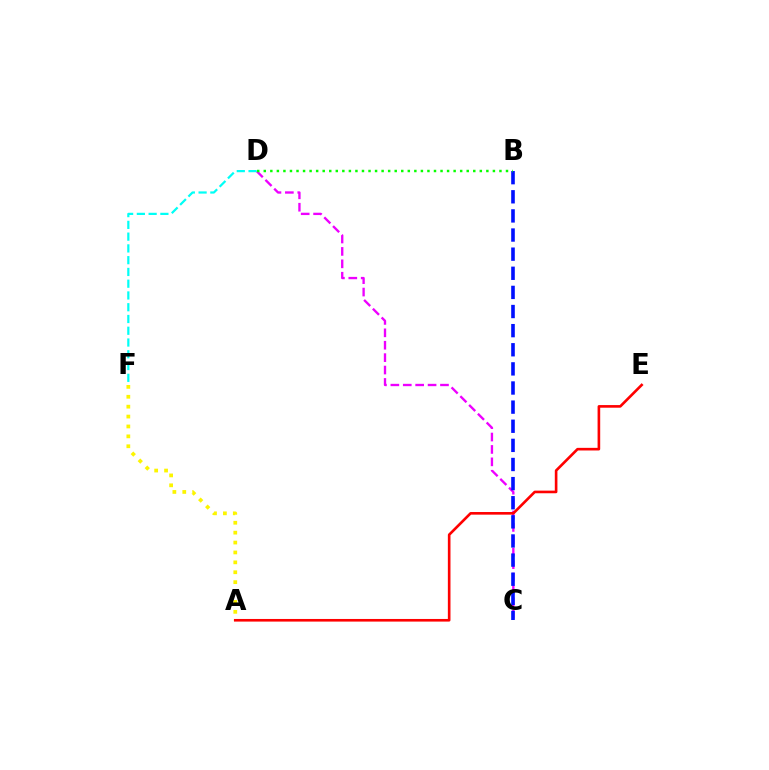{('C', 'D'): [{'color': '#ee00ff', 'line_style': 'dashed', 'thickness': 1.69}], ('B', 'C'): [{'color': '#0010ff', 'line_style': 'dashed', 'thickness': 2.6}], ('A', 'F'): [{'color': '#fcf500', 'line_style': 'dotted', 'thickness': 2.69}], ('B', 'D'): [{'color': '#08ff00', 'line_style': 'dotted', 'thickness': 1.78}], ('A', 'E'): [{'color': '#ff0000', 'line_style': 'solid', 'thickness': 1.89}], ('D', 'F'): [{'color': '#00fff6', 'line_style': 'dashed', 'thickness': 1.6}]}